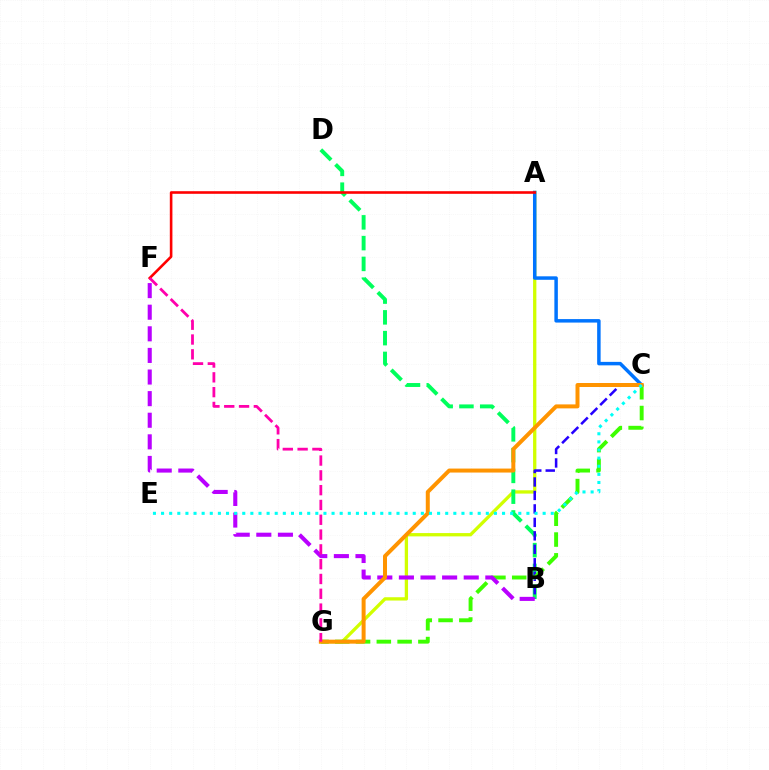{('A', 'G'): [{'color': '#d1ff00', 'line_style': 'solid', 'thickness': 2.38}], ('A', 'C'): [{'color': '#0074ff', 'line_style': 'solid', 'thickness': 2.51}], ('B', 'D'): [{'color': '#00ff5c', 'line_style': 'dashed', 'thickness': 2.82}], ('B', 'C'): [{'color': '#2500ff', 'line_style': 'dashed', 'thickness': 1.83}], ('C', 'G'): [{'color': '#3dff00', 'line_style': 'dashed', 'thickness': 2.82}, {'color': '#ff9400', 'line_style': 'solid', 'thickness': 2.87}], ('B', 'F'): [{'color': '#b900ff', 'line_style': 'dashed', 'thickness': 2.94}], ('A', 'F'): [{'color': '#ff0000', 'line_style': 'solid', 'thickness': 1.88}], ('C', 'E'): [{'color': '#00fff6', 'line_style': 'dotted', 'thickness': 2.21}], ('F', 'G'): [{'color': '#ff00ac', 'line_style': 'dashed', 'thickness': 2.01}]}